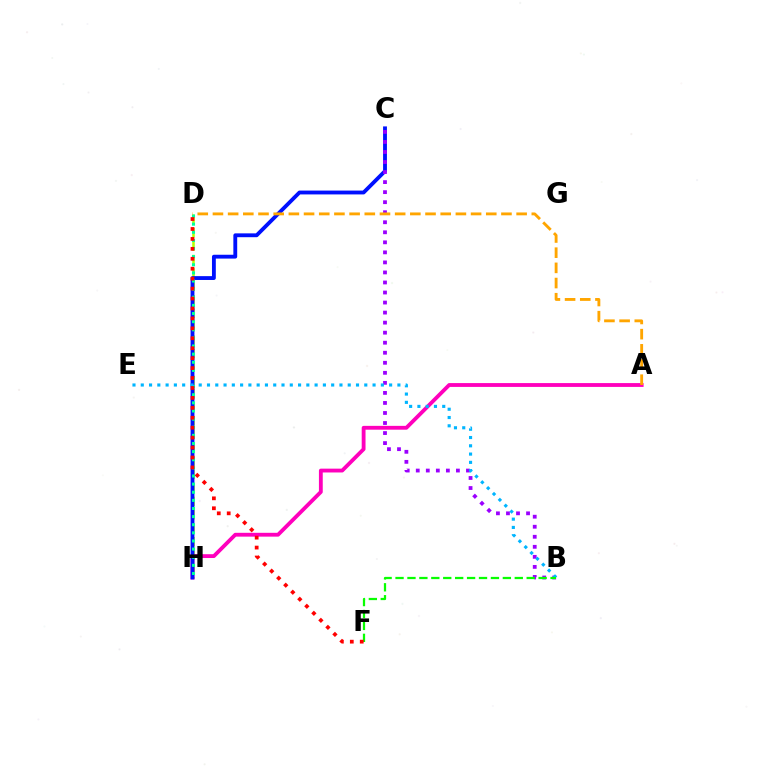{('D', 'H'): [{'color': '#b3ff00', 'line_style': 'dashed', 'thickness': 1.83}, {'color': '#00ff9d', 'line_style': 'dotted', 'thickness': 2.21}], ('A', 'H'): [{'color': '#ff00bd', 'line_style': 'solid', 'thickness': 2.75}], ('C', 'H'): [{'color': '#0010ff', 'line_style': 'solid', 'thickness': 2.76}], ('B', 'C'): [{'color': '#9b00ff', 'line_style': 'dotted', 'thickness': 2.73}], ('B', 'E'): [{'color': '#00b5ff', 'line_style': 'dotted', 'thickness': 2.25}], ('B', 'F'): [{'color': '#08ff00', 'line_style': 'dashed', 'thickness': 1.62}], ('A', 'D'): [{'color': '#ffa500', 'line_style': 'dashed', 'thickness': 2.06}], ('D', 'F'): [{'color': '#ff0000', 'line_style': 'dotted', 'thickness': 2.7}]}